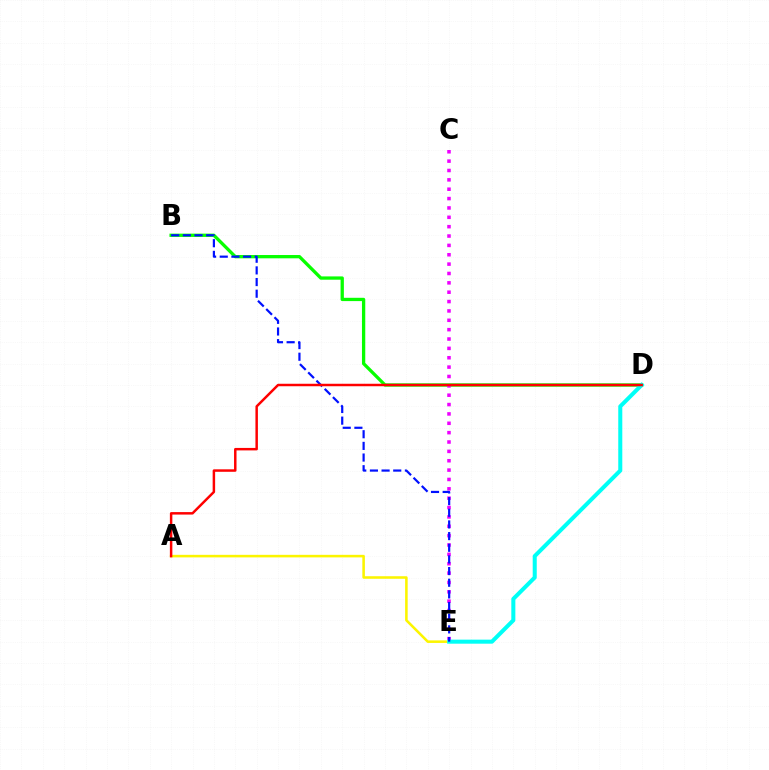{('B', 'D'): [{'color': '#08ff00', 'line_style': 'solid', 'thickness': 2.37}], ('C', 'E'): [{'color': '#ee00ff', 'line_style': 'dotted', 'thickness': 2.54}], ('A', 'E'): [{'color': '#fcf500', 'line_style': 'solid', 'thickness': 1.84}], ('D', 'E'): [{'color': '#00fff6', 'line_style': 'solid', 'thickness': 2.91}], ('B', 'E'): [{'color': '#0010ff', 'line_style': 'dashed', 'thickness': 1.58}], ('A', 'D'): [{'color': '#ff0000', 'line_style': 'solid', 'thickness': 1.78}]}